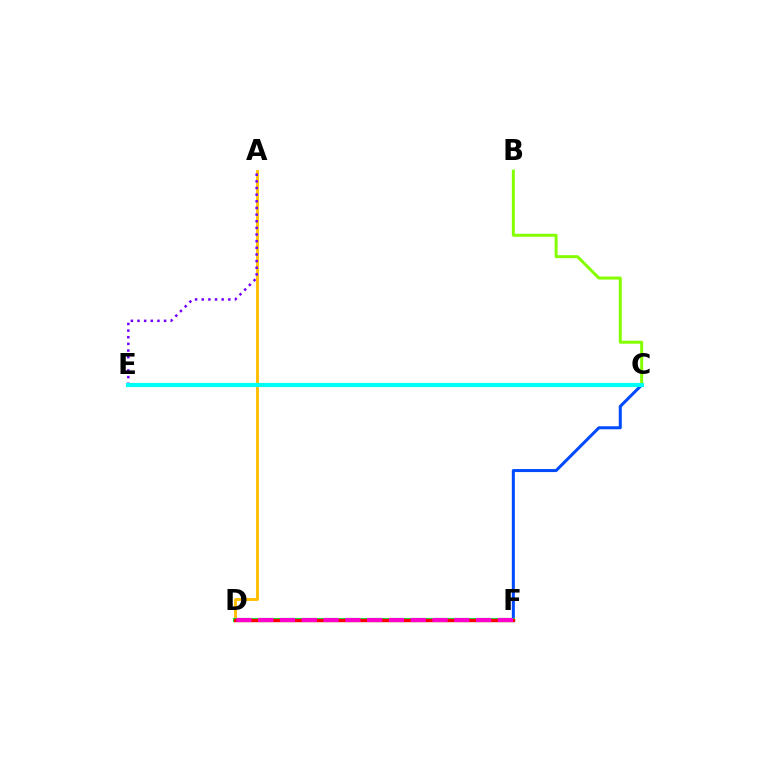{('C', 'F'): [{'color': '#004bff', 'line_style': 'solid', 'thickness': 2.18}], ('A', 'D'): [{'color': '#ffbd00', 'line_style': 'solid', 'thickness': 2.07}], ('D', 'F'): [{'color': '#00ff39', 'line_style': 'solid', 'thickness': 2.99}, {'color': '#ff0000', 'line_style': 'solid', 'thickness': 2.42}, {'color': '#ff00cf', 'line_style': 'dashed', 'thickness': 2.96}], ('B', 'C'): [{'color': '#84ff00', 'line_style': 'solid', 'thickness': 2.15}], ('A', 'E'): [{'color': '#7200ff', 'line_style': 'dotted', 'thickness': 1.81}], ('C', 'E'): [{'color': '#00fff6', 'line_style': 'solid', 'thickness': 3.0}]}